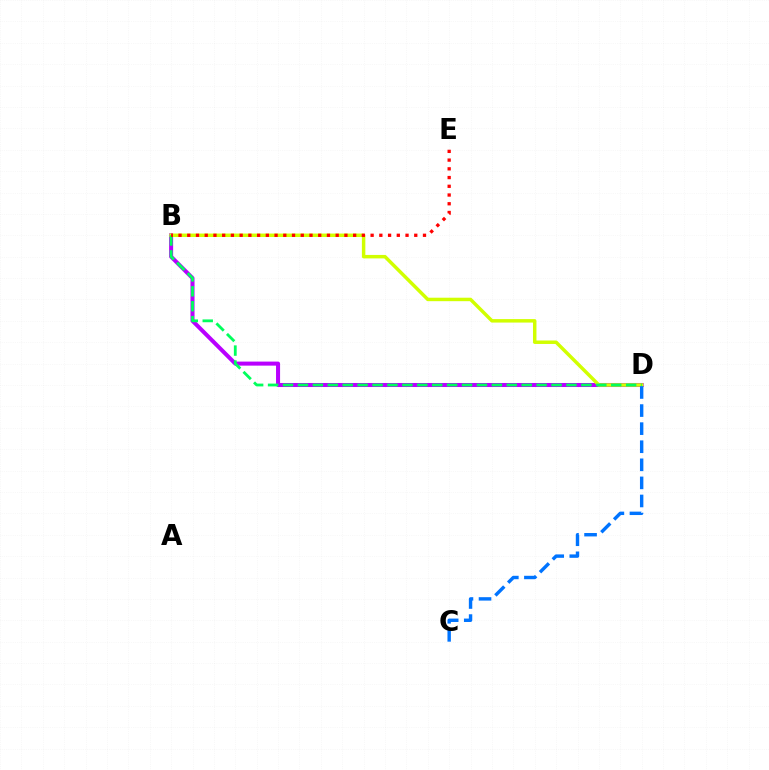{('B', 'D'): [{'color': '#b900ff', 'line_style': 'solid', 'thickness': 2.91}, {'color': '#d1ff00', 'line_style': 'solid', 'thickness': 2.5}, {'color': '#00ff5c', 'line_style': 'dashed', 'thickness': 2.03}], ('C', 'D'): [{'color': '#0074ff', 'line_style': 'dashed', 'thickness': 2.46}], ('B', 'E'): [{'color': '#ff0000', 'line_style': 'dotted', 'thickness': 2.37}]}